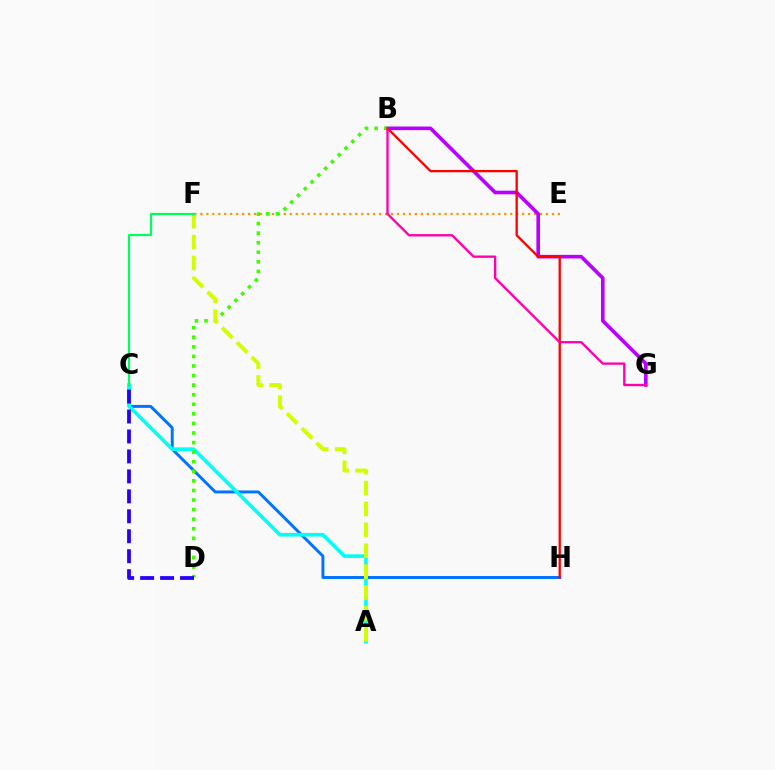{('E', 'F'): [{'color': '#ff9400', 'line_style': 'dotted', 'thickness': 1.62}], ('B', 'G'): [{'color': '#b900ff', 'line_style': 'solid', 'thickness': 2.61}, {'color': '#ff00ac', 'line_style': 'solid', 'thickness': 1.69}], ('C', 'H'): [{'color': '#0074ff', 'line_style': 'solid', 'thickness': 2.13}], ('A', 'C'): [{'color': '#00fff6', 'line_style': 'solid', 'thickness': 2.63}], ('B', 'D'): [{'color': '#3dff00', 'line_style': 'dotted', 'thickness': 2.6}], ('B', 'H'): [{'color': '#ff0000', 'line_style': 'solid', 'thickness': 1.66}], ('C', 'D'): [{'color': '#2500ff', 'line_style': 'dashed', 'thickness': 2.71}], ('A', 'F'): [{'color': '#d1ff00', 'line_style': 'dashed', 'thickness': 2.84}], ('C', 'F'): [{'color': '#00ff5c', 'line_style': 'solid', 'thickness': 1.6}]}